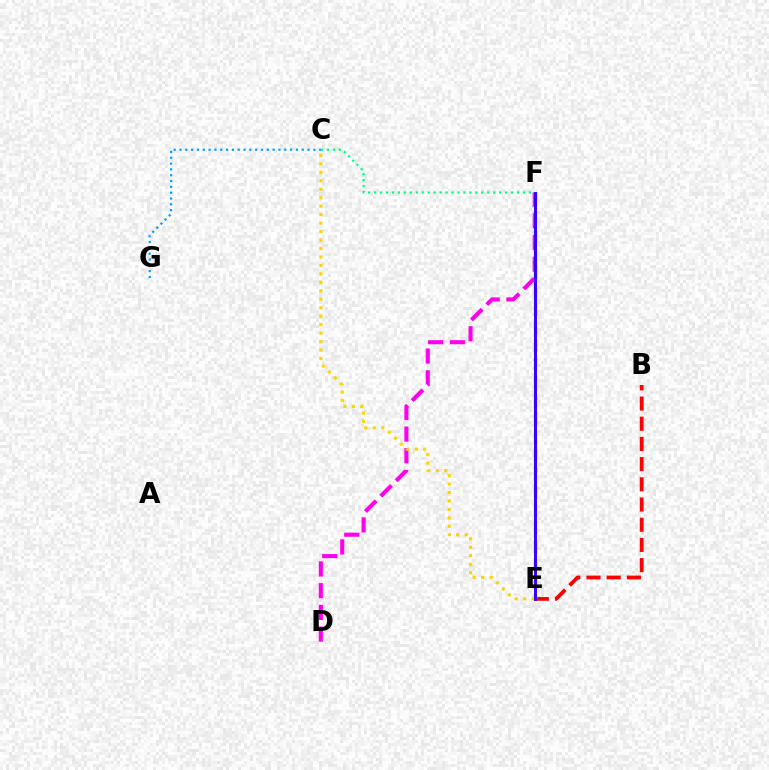{('D', 'F'): [{'color': '#ff00ed', 'line_style': 'dashed', 'thickness': 2.95}], ('B', 'E'): [{'color': '#ff0000', 'line_style': 'dashed', 'thickness': 2.74}], ('E', 'F'): [{'color': '#4fff00', 'line_style': 'dashed', 'thickness': 2.48}, {'color': '#3700ff', 'line_style': 'solid', 'thickness': 2.13}], ('C', 'F'): [{'color': '#00ff86', 'line_style': 'dotted', 'thickness': 1.62}], ('C', 'E'): [{'color': '#ffd500', 'line_style': 'dotted', 'thickness': 2.3}], ('C', 'G'): [{'color': '#009eff', 'line_style': 'dotted', 'thickness': 1.58}]}